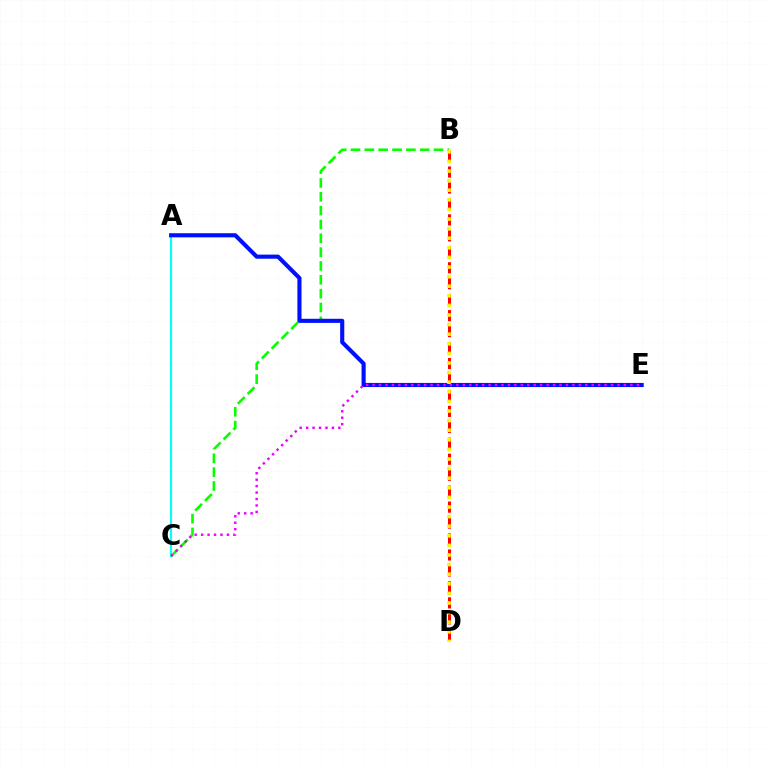{('B', 'D'): [{'color': '#ff0000', 'line_style': 'dashed', 'thickness': 2.17}, {'color': '#fcf500', 'line_style': 'dotted', 'thickness': 2.61}], ('A', 'C'): [{'color': '#00fff6', 'line_style': 'solid', 'thickness': 1.53}], ('B', 'C'): [{'color': '#08ff00', 'line_style': 'dashed', 'thickness': 1.88}], ('A', 'E'): [{'color': '#0010ff', 'line_style': 'solid', 'thickness': 2.96}], ('C', 'E'): [{'color': '#ee00ff', 'line_style': 'dotted', 'thickness': 1.75}]}